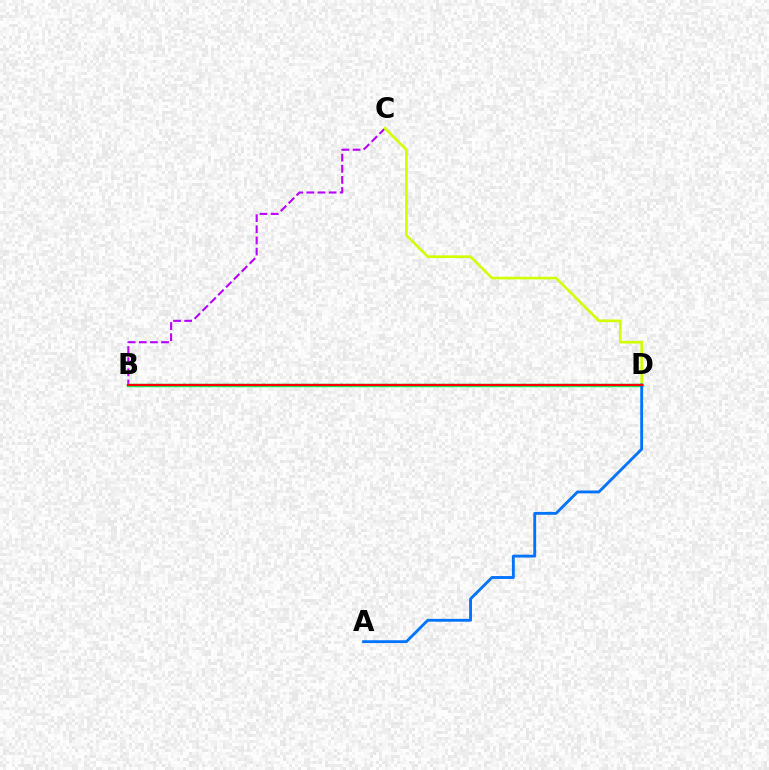{('B', 'C'): [{'color': '#b900ff', 'line_style': 'dashed', 'thickness': 1.51}], ('C', 'D'): [{'color': '#d1ff00', 'line_style': 'solid', 'thickness': 1.89}], ('B', 'D'): [{'color': '#00ff5c', 'line_style': 'solid', 'thickness': 2.48}, {'color': '#ff0000', 'line_style': 'solid', 'thickness': 1.63}], ('A', 'D'): [{'color': '#0074ff', 'line_style': 'solid', 'thickness': 2.06}]}